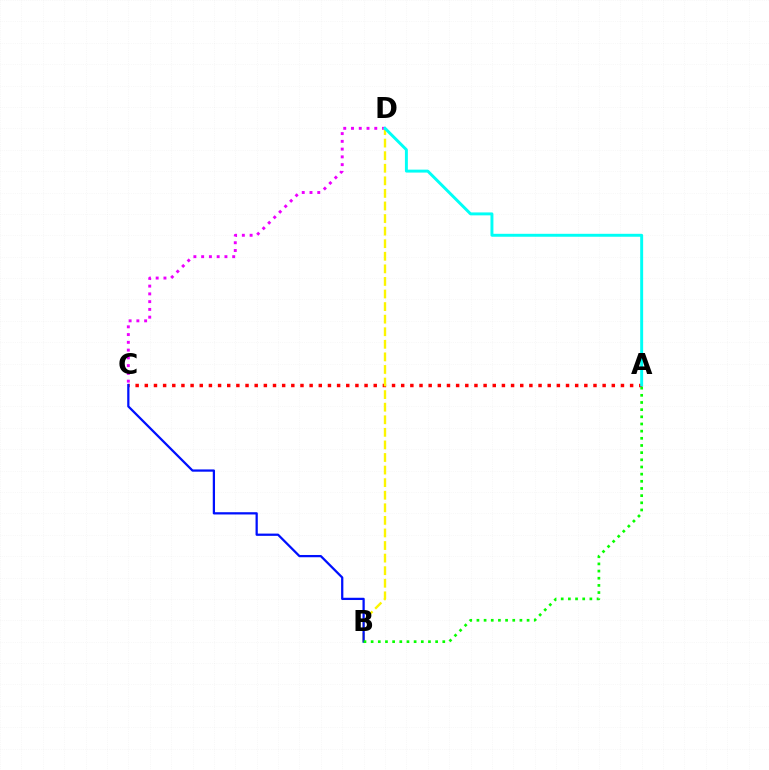{('A', 'C'): [{'color': '#ff0000', 'line_style': 'dotted', 'thickness': 2.49}], ('C', 'D'): [{'color': '#ee00ff', 'line_style': 'dotted', 'thickness': 2.11}], ('B', 'D'): [{'color': '#fcf500', 'line_style': 'dashed', 'thickness': 1.71}], ('B', 'C'): [{'color': '#0010ff', 'line_style': 'solid', 'thickness': 1.62}], ('A', 'B'): [{'color': '#08ff00', 'line_style': 'dotted', 'thickness': 1.95}], ('A', 'D'): [{'color': '#00fff6', 'line_style': 'solid', 'thickness': 2.12}]}